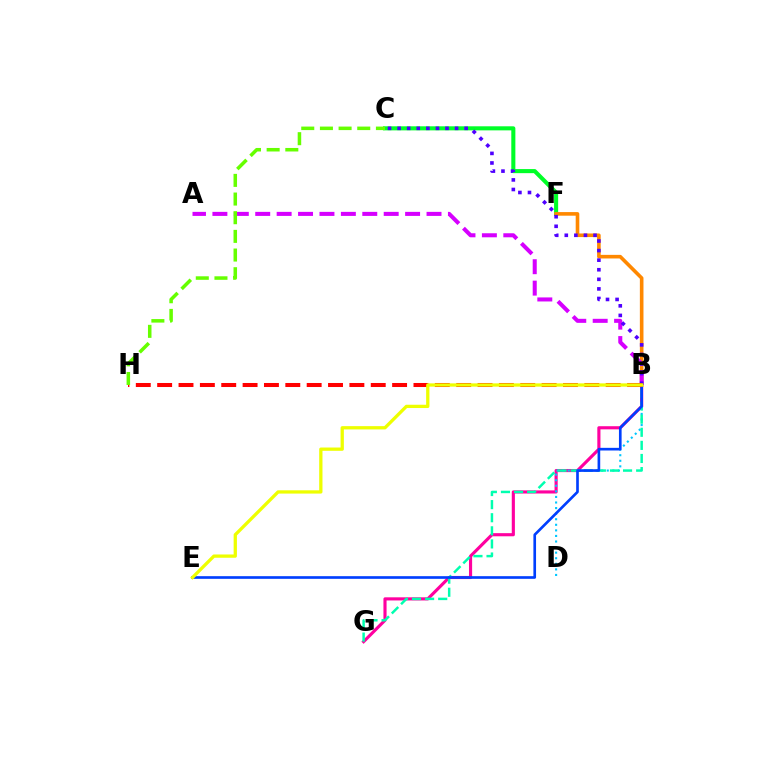{('B', 'G'): [{'color': '#ff00a0', 'line_style': 'solid', 'thickness': 2.26}, {'color': '#00ffaf', 'line_style': 'dashed', 'thickness': 1.78}], ('C', 'F'): [{'color': '#00ff27', 'line_style': 'solid', 'thickness': 2.93}], ('B', 'F'): [{'color': '#ff8800', 'line_style': 'solid', 'thickness': 2.6}], ('B', 'D'): [{'color': '#00c7ff', 'line_style': 'dotted', 'thickness': 1.51}], ('A', 'B'): [{'color': '#d600ff', 'line_style': 'dashed', 'thickness': 2.91}], ('B', 'C'): [{'color': '#4f00ff', 'line_style': 'dotted', 'thickness': 2.6}], ('B', 'E'): [{'color': '#003fff', 'line_style': 'solid', 'thickness': 1.91}, {'color': '#eeff00', 'line_style': 'solid', 'thickness': 2.37}], ('B', 'H'): [{'color': '#ff0000', 'line_style': 'dashed', 'thickness': 2.9}], ('C', 'H'): [{'color': '#66ff00', 'line_style': 'dashed', 'thickness': 2.54}]}